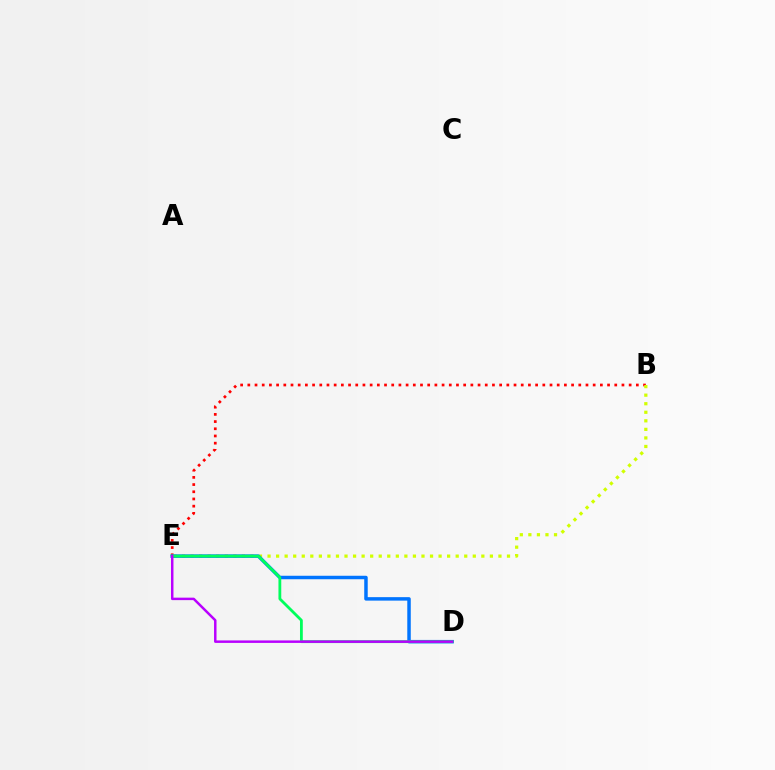{('B', 'E'): [{'color': '#ff0000', 'line_style': 'dotted', 'thickness': 1.95}, {'color': '#d1ff00', 'line_style': 'dotted', 'thickness': 2.32}], ('D', 'E'): [{'color': '#0074ff', 'line_style': 'solid', 'thickness': 2.5}, {'color': '#00ff5c', 'line_style': 'solid', 'thickness': 2.02}, {'color': '#b900ff', 'line_style': 'solid', 'thickness': 1.78}]}